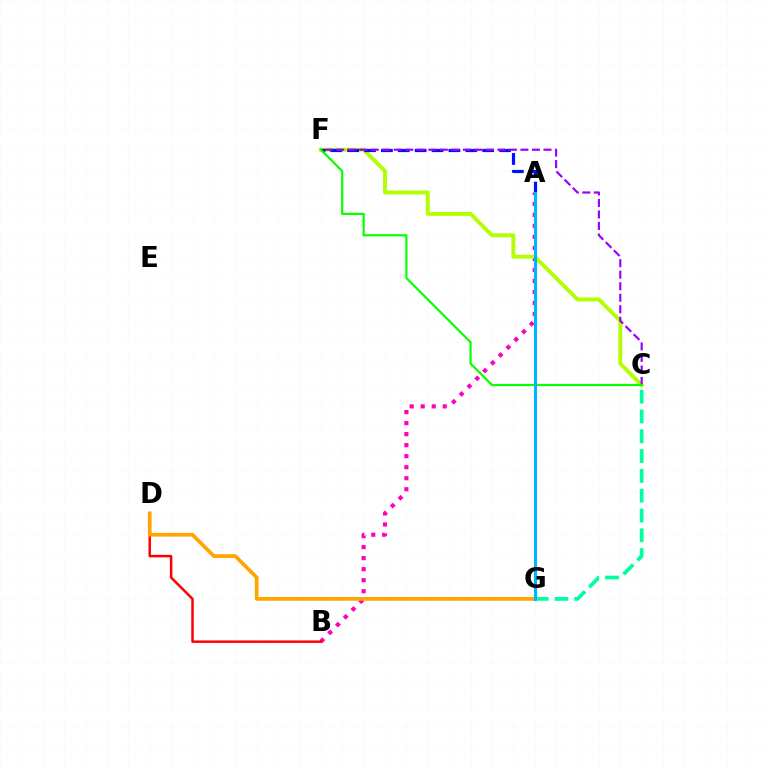{('A', 'B'): [{'color': '#ff00bd', 'line_style': 'dotted', 'thickness': 2.99}], ('C', 'F'): [{'color': '#b3ff00', 'line_style': 'solid', 'thickness': 2.81}, {'color': '#9b00ff', 'line_style': 'dashed', 'thickness': 1.56}, {'color': '#08ff00', 'line_style': 'solid', 'thickness': 1.58}], ('A', 'F'): [{'color': '#0010ff', 'line_style': 'dashed', 'thickness': 2.29}], ('B', 'D'): [{'color': '#ff0000', 'line_style': 'solid', 'thickness': 1.78}], ('C', 'G'): [{'color': '#00ff9d', 'line_style': 'dashed', 'thickness': 2.69}], ('D', 'G'): [{'color': '#ffa500', 'line_style': 'solid', 'thickness': 2.67}], ('A', 'G'): [{'color': '#00b5ff', 'line_style': 'solid', 'thickness': 2.23}]}